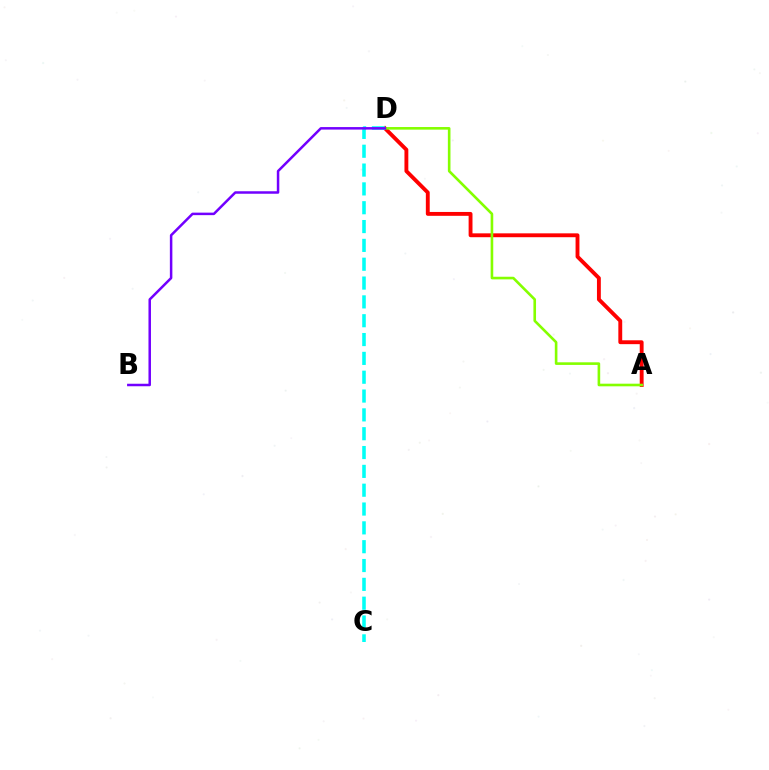{('A', 'D'): [{'color': '#ff0000', 'line_style': 'solid', 'thickness': 2.79}, {'color': '#84ff00', 'line_style': 'solid', 'thickness': 1.88}], ('C', 'D'): [{'color': '#00fff6', 'line_style': 'dashed', 'thickness': 2.56}], ('B', 'D'): [{'color': '#7200ff', 'line_style': 'solid', 'thickness': 1.8}]}